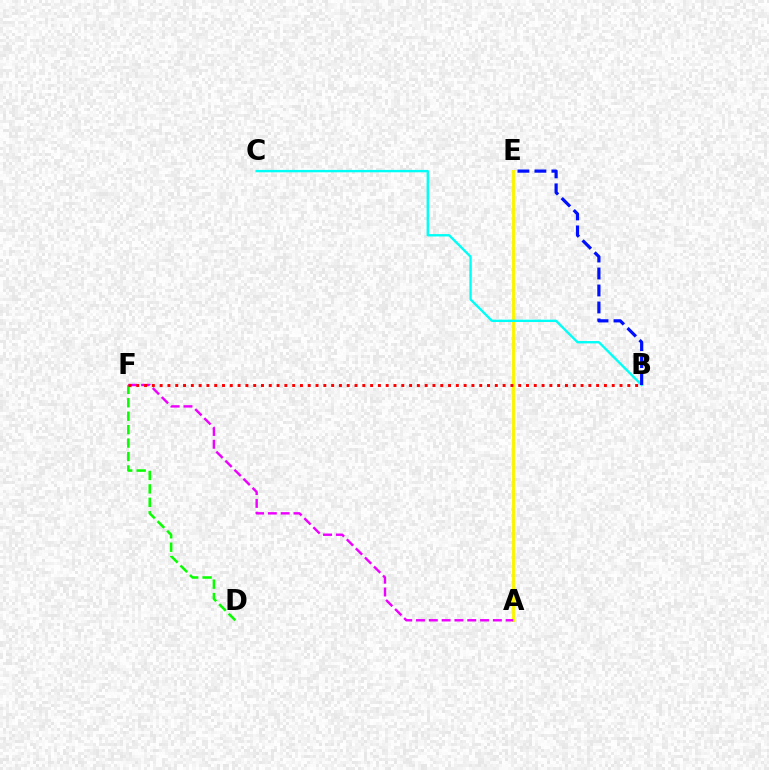{('A', 'E'): [{'color': '#fcf500', 'line_style': 'solid', 'thickness': 2.09}], ('D', 'F'): [{'color': '#08ff00', 'line_style': 'dashed', 'thickness': 1.83}], ('B', 'C'): [{'color': '#00fff6', 'line_style': 'solid', 'thickness': 1.71}], ('B', 'E'): [{'color': '#0010ff', 'line_style': 'dashed', 'thickness': 2.31}], ('A', 'F'): [{'color': '#ee00ff', 'line_style': 'dashed', 'thickness': 1.74}], ('B', 'F'): [{'color': '#ff0000', 'line_style': 'dotted', 'thickness': 2.12}]}